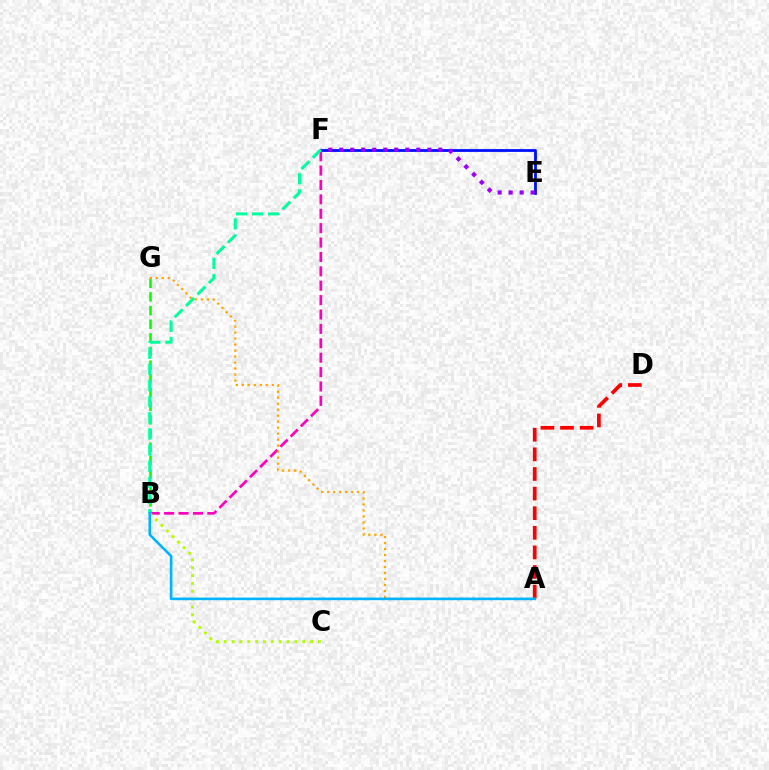{('B', 'G'): [{'color': '#08ff00', 'line_style': 'dashed', 'thickness': 1.86}], ('B', 'F'): [{'color': '#ff00bd', 'line_style': 'dashed', 'thickness': 1.96}, {'color': '#00ff9d', 'line_style': 'dashed', 'thickness': 2.19}], ('E', 'F'): [{'color': '#0010ff', 'line_style': 'solid', 'thickness': 2.03}, {'color': '#9b00ff', 'line_style': 'dotted', 'thickness': 2.99}], ('A', 'D'): [{'color': '#ff0000', 'line_style': 'dashed', 'thickness': 2.66}], ('B', 'C'): [{'color': '#b3ff00', 'line_style': 'dotted', 'thickness': 2.13}], ('A', 'G'): [{'color': '#ffa500', 'line_style': 'dotted', 'thickness': 1.63}], ('A', 'B'): [{'color': '#00b5ff', 'line_style': 'solid', 'thickness': 1.89}]}